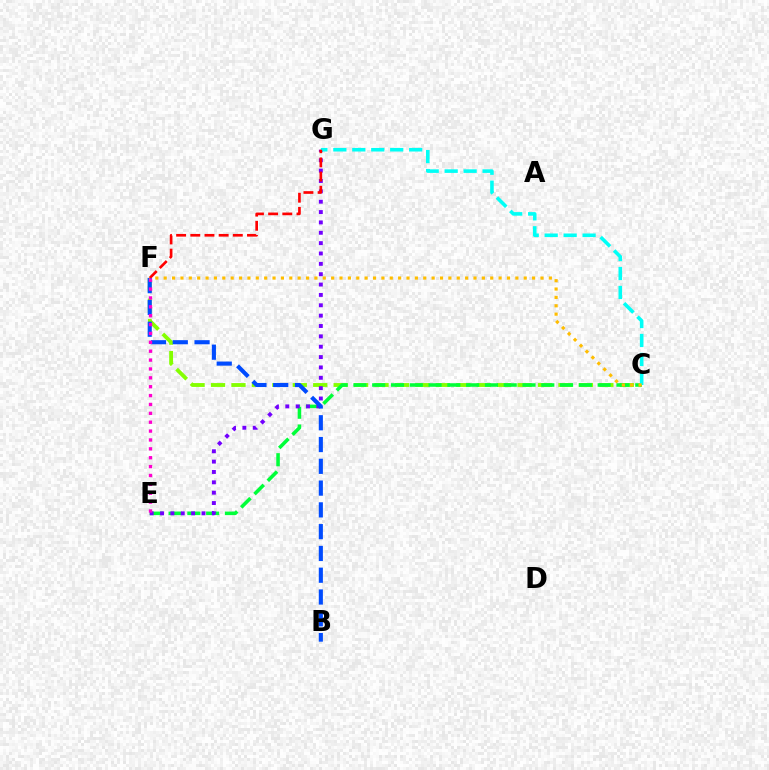{('C', 'F'): [{'color': '#84ff00', 'line_style': 'dashed', 'thickness': 2.78}, {'color': '#ffbd00', 'line_style': 'dotted', 'thickness': 2.27}], ('C', 'E'): [{'color': '#00ff39', 'line_style': 'dashed', 'thickness': 2.55}], ('E', 'G'): [{'color': '#7200ff', 'line_style': 'dotted', 'thickness': 2.81}], ('C', 'G'): [{'color': '#00fff6', 'line_style': 'dashed', 'thickness': 2.58}], ('F', 'G'): [{'color': '#ff0000', 'line_style': 'dashed', 'thickness': 1.93}], ('B', 'F'): [{'color': '#004bff', 'line_style': 'dashed', 'thickness': 2.96}], ('E', 'F'): [{'color': '#ff00cf', 'line_style': 'dotted', 'thickness': 2.41}]}